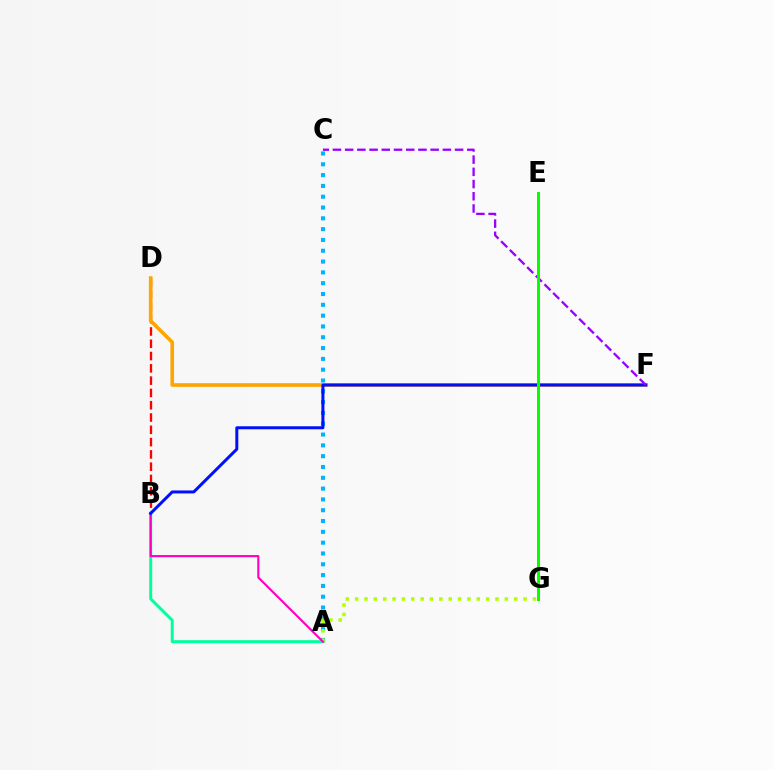{('A', 'C'): [{'color': '#00b5ff', 'line_style': 'dotted', 'thickness': 2.94}], ('B', 'D'): [{'color': '#ff0000', 'line_style': 'dashed', 'thickness': 1.67}], ('A', 'B'): [{'color': '#00ff9d', 'line_style': 'solid', 'thickness': 2.14}, {'color': '#ff00bd', 'line_style': 'solid', 'thickness': 1.53}], ('A', 'G'): [{'color': '#b3ff00', 'line_style': 'dotted', 'thickness': 2.54}], ('D', 'F'): [{'color': '#ffa500', 'line_style': 'solid', 'thickness': 2.62}], ('B', 'F'): [{'color': '#0010ff', 'line_style': 'solid', 'thickness': 2.16}], ('C', 'F'): [{'color': '#9b00ff', 'line_style': 'dashed', 'thickness': 1.66}], ('E', 'G'): [{'color': '#08ff00', 'line_style': 'solid', 'thickness': 2.17}]}